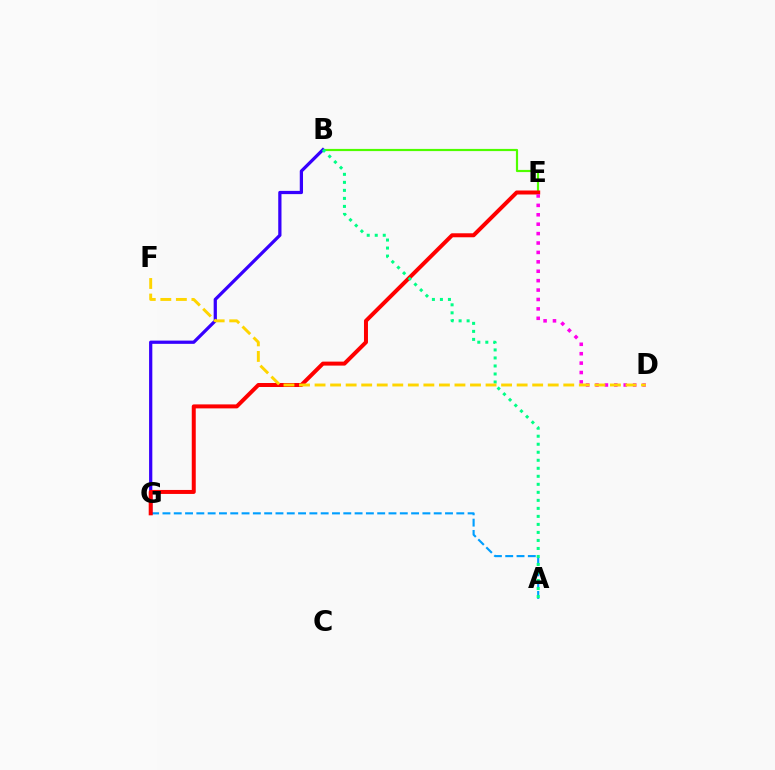{('A', 'G'): [{'color': '#009eff', 'line_style': 'dashed', 'thickness': 1.54}], ('B', 'E'): [{'color': '#4fff00', 'line_style': 'solid', 'thickness': 1.58}], ('B', 'G'): [{'color': '#3700ff', 'line_style': 'solid', 'thickness': 2.33}], ('E', 'G'): [{'color': '#ff0000', 'line_style': 'solid', 'thickness': 2.87}], ('A', 'B'): [{'color': '#00ff86', 'line_style': 'dotted', 'thickness': 2.18}], ('D', 'E'): [{'color': '#ff00ed', 'line_style': 'dotted', 'thickness': 2.56}], ('D', 'F'): [{'color': '#ffd500', 'line_style': 'dashed', 'thickness': 2.11}]}